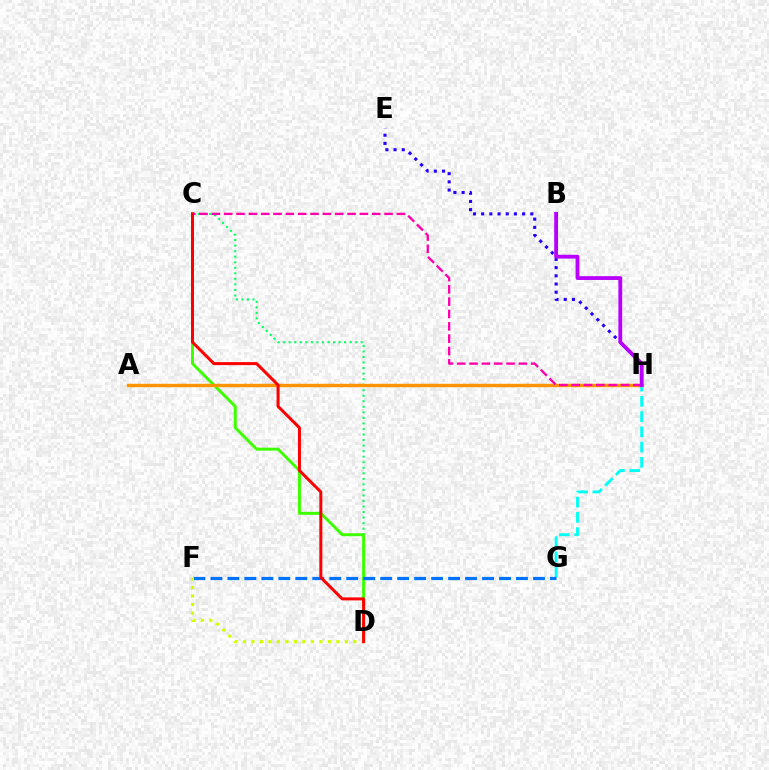{('E', 'H'): [{'color': '#2500ff', 'line_style': 'dotted', 'thickness': 2.23}], ('G', 'H'): [{'color': '#00fff6', 'line_style': 'dashed', 'thickness': 2.07}], ('C', 'D'): [{'color': '#00ff5c', 'line_style': 'dotted', 'thickness': 1.51}, {'color': '#3dff00', 'line_style': 'solid', 'thickness': 2.11}, {'color': '#ff0000', 'line_style': 'solid', 'thickness': 2.16}], ('A', 'H'): [{'color': '#ff9400', 'line_style': 'solid', 'thickness': 2.45}], ('F', 'G'): [{'color': '#0074ff', 'line_style': 'dashed', 'thickness': 2.31}], ('C', 'H'): [{'color': '#ff00ac', 'line_style': 'dashed', 'thickness': 1.68}], ('D', 'F'): [{'color': '#d1ff00', 'line_style': 'dotted', 'thickness': 2.31}], ('B', 'H'): [{'color': '#b900ff', 'line_style': 'solid', 'thickness': 2.75}]}